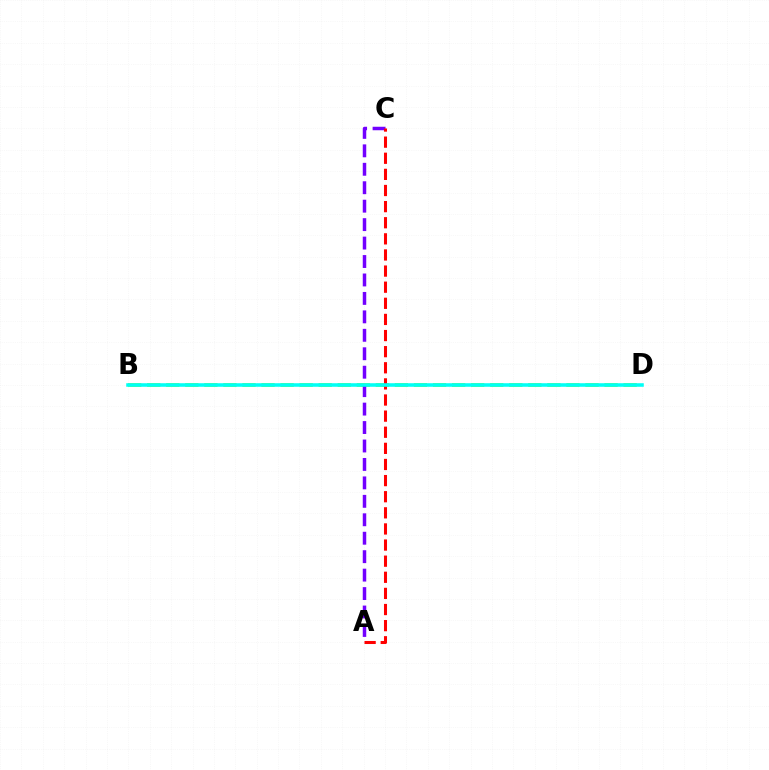{('B', 'D'): [{'color': '#84ff00', 'line_style': 'dashed', 'thickness': 2.59}, {'color': '#00fff6', 'line_style': 'solid', 'thickness': 2.56}], ('A', 'C'): [{'color': '#7200ff', 'line_style': 'dashed', 'thickness': 2.51}, {'color': '#ff0000', 'line_style': 'dashed', 'thickness': 2.19}]}